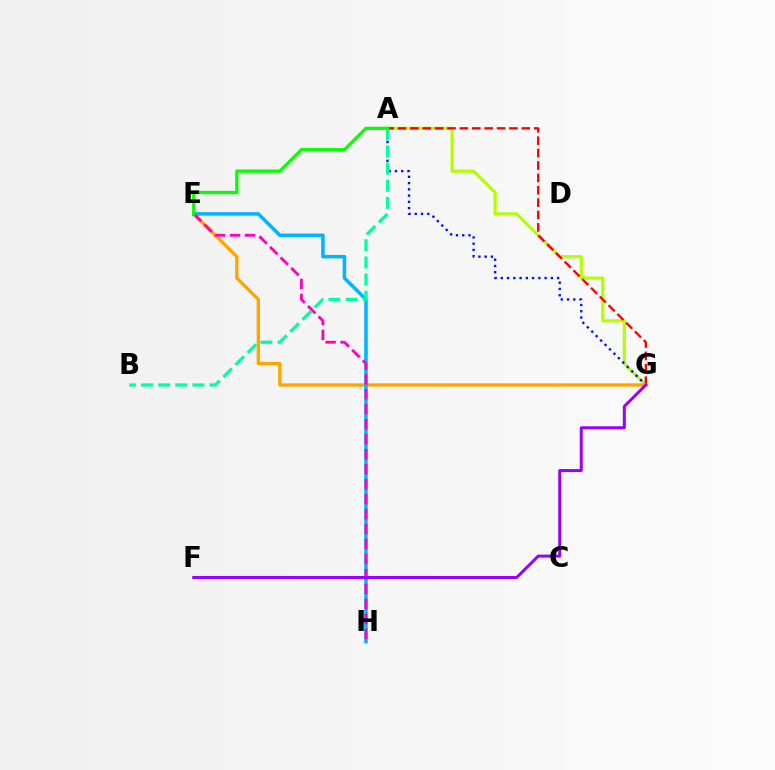{('A', 'G'): [{'color': '#b3ff00', 'line_style': 'solid', 'thickness': 2.3}, {'color': '#ff0000', 'line_style': 'dashed', 'thickness': 1.68}, {'color': '#0010ff', 'line_style': 'dotted', 'thickness': 1.7}], ('E', 'G'): [{'color': '#ffa500', 'line_style': 'solid', 'thickness': 2.4}], ('E', 'H'): [{'color': '#00b5ff', 'line_style': 'solid', 'thickness': 2.54}, {'color': '#ff00bd', 'line_style': 'dashed', 'thickness': 2.03}], ('A', 'B'): [{'color': '#00ff9d', 'line_style': 'dashed', 'thickness': 2.33}], ('F', 'G'): [{'color': '#9b00ff', 'line_style': 'solid', 'thickness': 2.16}], ('A', 'E'): [{'color': '#08ff00', 'line_style': 'solid', 'thickness': 2.36}]}